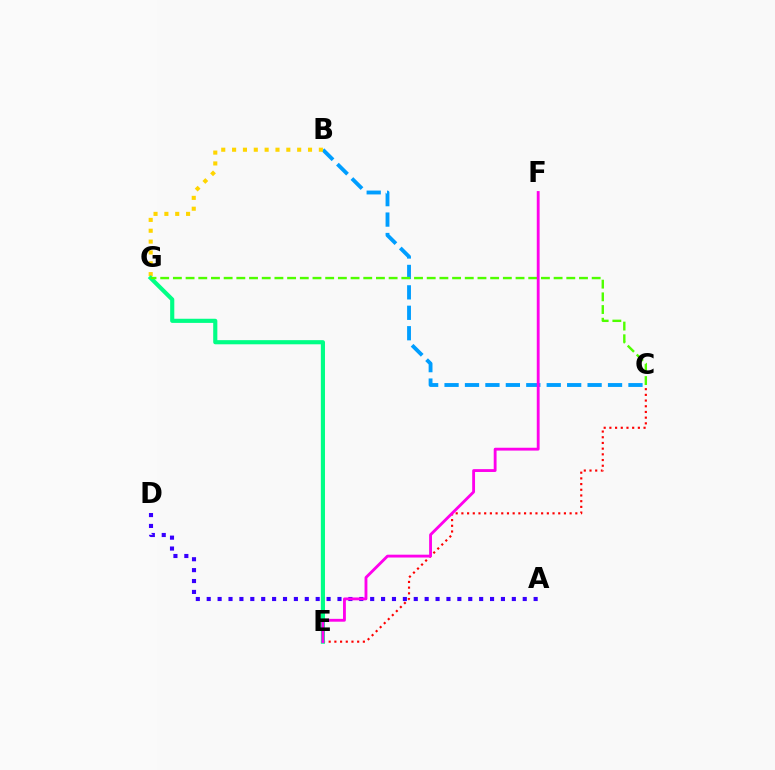{('C', 'E'): [{'color': '#ff0000', 'line_style': 'dotted', 'thickness': 1.55}], ('A', 'D'): [{'color': '#3700ff', 'line_style': 'dotted', 'thickness': 2.96}], ('B', 'C'): [{'color': '#009eff', 'line_style': 'dashed', 'thickness': 2.78}], ('B', 'G'): [{'color': '#ffd500', 'line_style': 'dotted', 'thickness': 2.95}], ('E', 'G'): [{'color': '#00ff86', 'line_style': 'solid', 'thickness': 2.98}], ('C', 'G'): [{'color': '#4fff00', 'line_style': 'dashed', 'thickness': 1.72}], ('E', 'F'): [{'color': '#ff00ed', 'line_style': 'solid', 'thickness': 2.05}]}